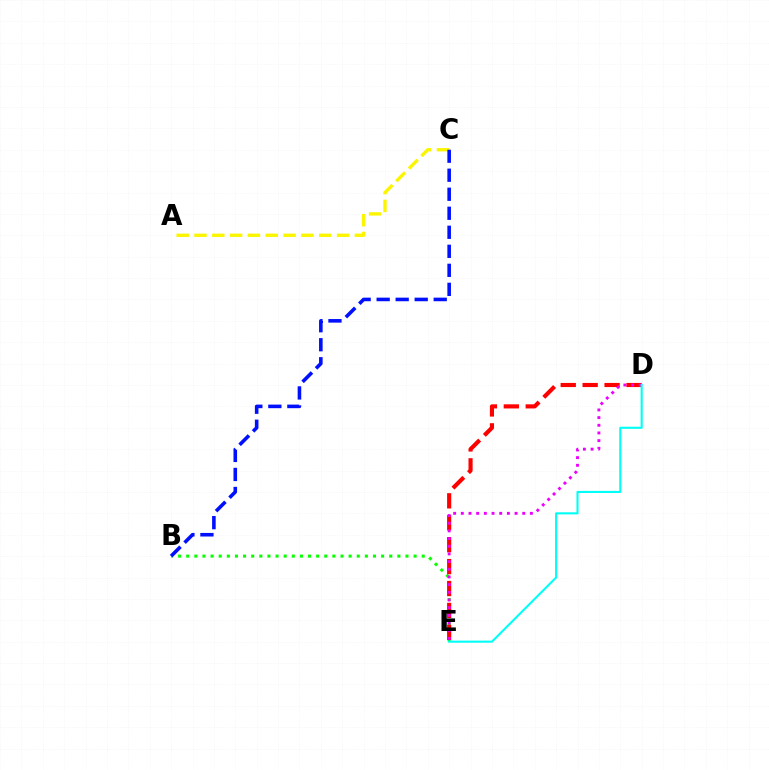{('A', 'C'): [{'color': '#fcf500', 'line_style': 'dashed', 'thickness': 2.42}], ('B', 'E'): [{'color': '#08ff00', 'line_style': 'dotted', 'thickness': 2.21}], ('D', 'E'): [{'color': '#ff0000', 'line_style': 'dashed', 'thickness': 2.98}, {'color': '#ee00ff', 'line_style': 'dotted', 'thickness': 2.09}, {'color': '#00fff6', 'line_style': 'solid', 'thickness': 1.51}], ('B', 'C'): [{'color': '#0010ff', 'line_style': 'dashed', 'thickness': 2.58}]}